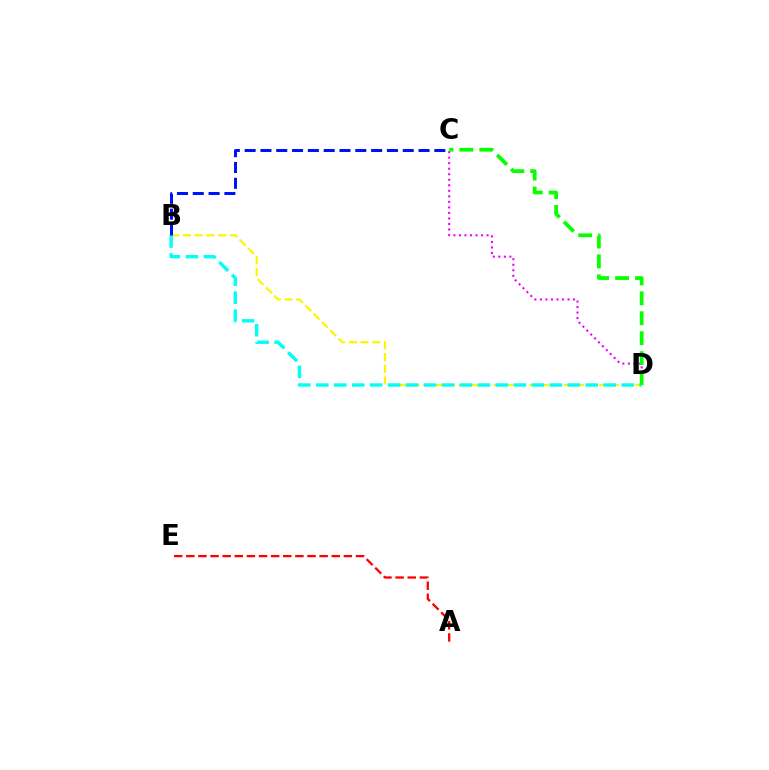{('A', 'E'): [{'color': '#ff0000', 'line_style': 'dashed', 'thickness': 1.65}], ('C', 'D'): [{'color': '#ee00ff', 'line_style': 'dotted', 'thickness': 1.5}, {'color': '#08ff00', 'line_style': 'dashed', 'thickness': 2.71}], ('B', 'D'): [{'color': '#fcf500', 'line_style': 'dashed', 'thickness': 1.59}, {'color': '#00fff6', 'line_style': 'dashed', 'thickness': 2.44}], ('B', 'C'): [{'color': '#0010ff', 'line_style': 'dashed', 'thickness': 2.15}]}